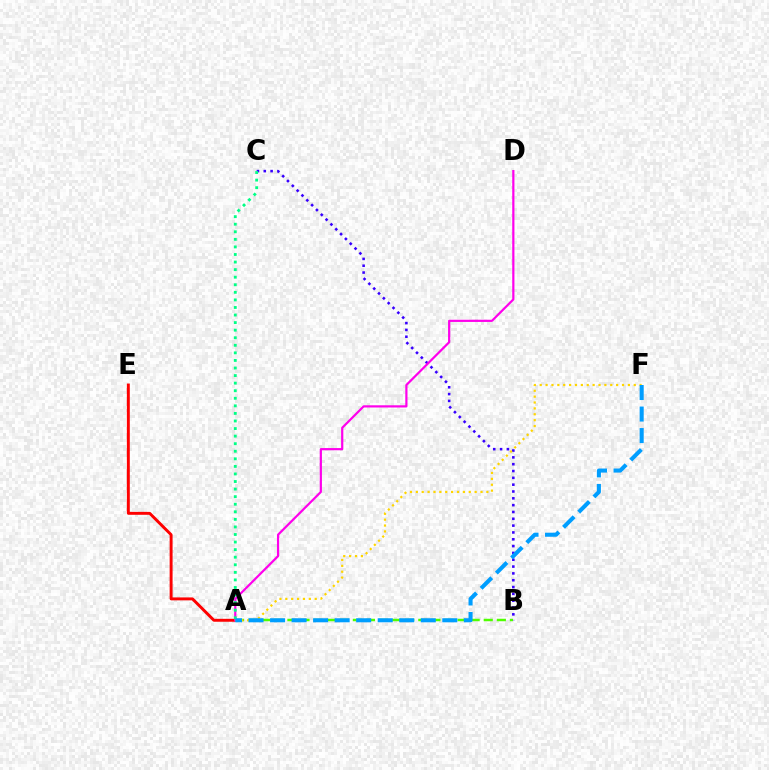{('A', 'E'): [{'color': '#ff0000', 'line_style': 'solid', 'thickness': 2.11}], ('B', 'C'): [{'color': '#3700ff', 'line_style': 'dotted', 'thickness': 1.85}], ('A', 'B'): [{'color': '#4fff00', 'line_style': 'dashed', 'thickness': 1.78}], ('A', 'D'): [{'color': '#ff00ed', 'line_style': 'solid', 'thickness': 1.59}], ('A', 'C'): [{'color': '#00ff86', 'line_style': 'dotted', 'thickness': 2.06}], ('A', 'F'): [{'color': '#ffd500', 'line_style': 'dotted', 'thickness': 1.6}, {'color': '#009eff', 'line_style': 'dashed', 'thickness': 2.92}]}